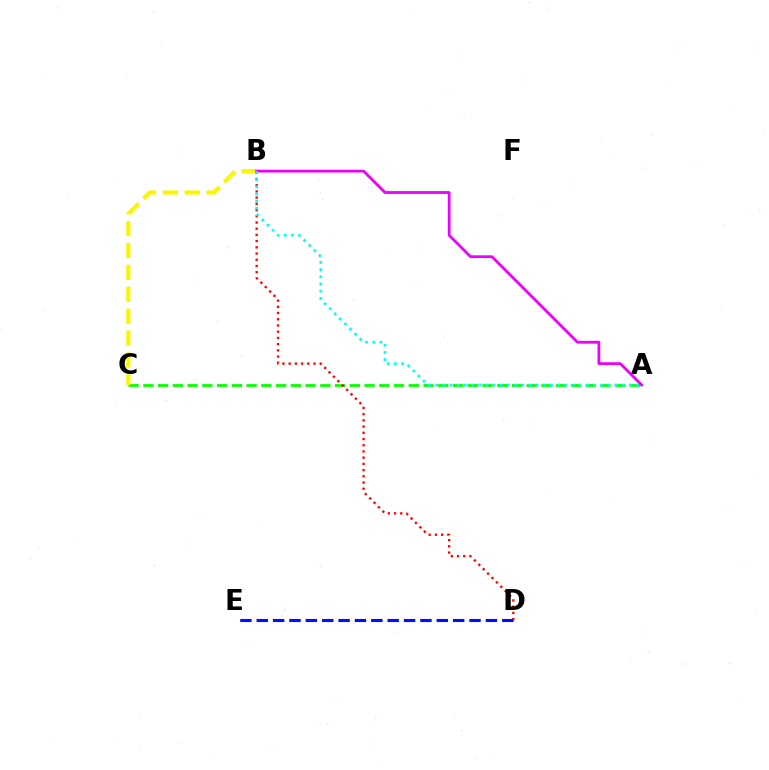{('A', 'C'): [{'color': '#08ff00', 'line_style': 'dashed', 'thickness': 2.0}], ('B', 'C'): [{'color': '#fcf500', 'line_style': 'dashed', 'thickness': 2.97}], ('B', 'D'): [{'color': '#ff0000', 'line_style': 'dotted', 'thickness': 1.69}], ('A', 'B'): [{'color': '#ee00ff', 'line_style': 'solid', 'thickness': 2.0}, {'color': '#00fff6', 'line_style': 'dotted', 'thickness': 1.95}], ('D', 'E'): [{'color': '#0010ff', 'line_style': 'dashed', 'thickness': 2.22}]}